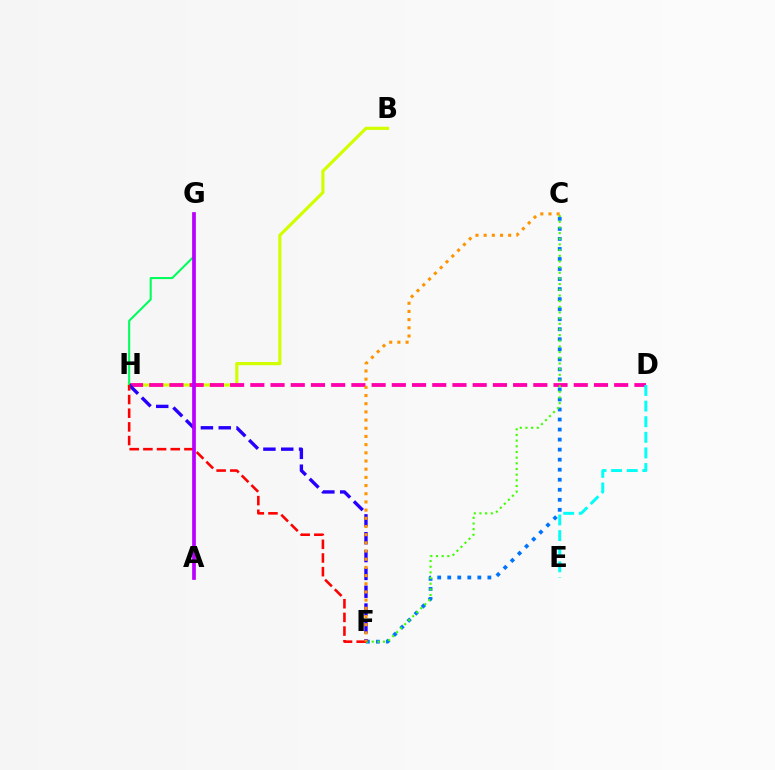{('B', 'H'): [{'color': '#d1ff00', 'line_style': 'solid', 'thickness': 2.29}], ('C', 'F'): [{'color': '#0074ff', 'line_style': 'dotted', 'thickness': 2.73}, {'color': '#3dff00', 'line_style': 'dotted', 'thickness': 1.54}, {'color': '#ff9400', 'line_style': 'dotted', 'thickness': 2.22}], ('D', 'H'): [{'color': '#ff00ac', 'line_style': 'dashed', 'thickness': 2.75}], ('G', 'H'): [{'color': '#00ff5c', 'line_style': 'solid', 'thickness': 1.5}], ('F', 'H'): [{'color': '#2500ff', 'line_style': 'dashed', 'thickness': 2.42}, {'color': '#ff0000', 'line_style': 'dashed', 'thickness': 1.86}], ('D', 'E'): [{'color': '#00fff6', 'line_style': 'dashed', 'thickness': 2.12}], ('A', 'G'): [{'color': '#b900ff', 'line_style': 'solid', 'thickness': 2.67}]}